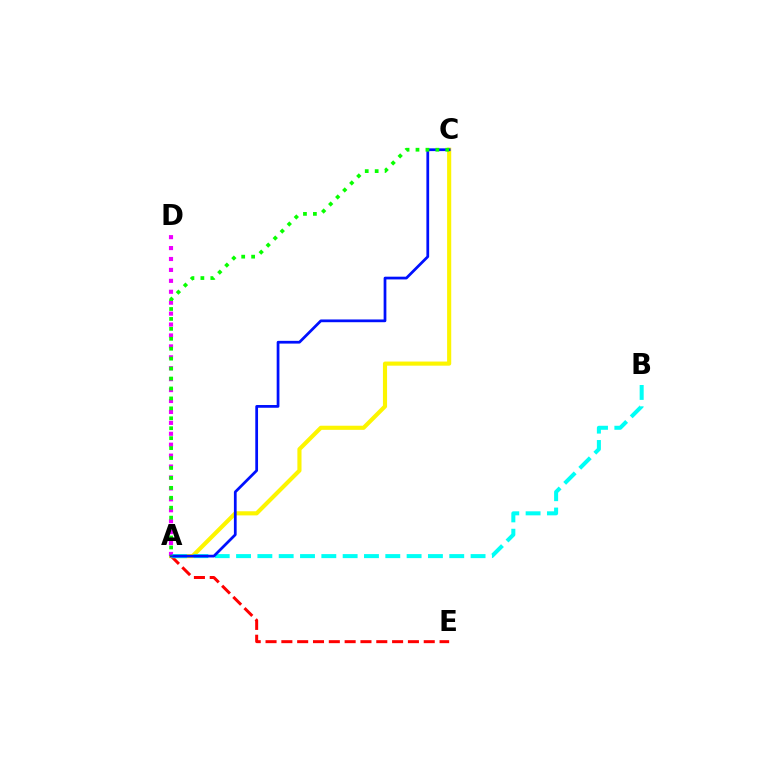{('A', 'E'): [{'color': '#ff0000', 'line_style': 'dashed', 'thickness': 2.15}], ('A', 'C'): [{'color': '#fcf500', 'line_style': 'solid', 'thickness': 2.97}, {'color': '#0010ff', 'line_style': 'solid', 'thickness': 1.98}, {'color': '#08ff00', 'line_style': 'dotted', 'thickness': 2.7}], ('A', 'D'): [{'color': '#ee00ff', 'line_style': 'dotted', 'thickness': 2.97}], ('A', 'B'): [{'color': '#00fff6', 'line_style': 'dashed', 'thickness': 2.9}]}